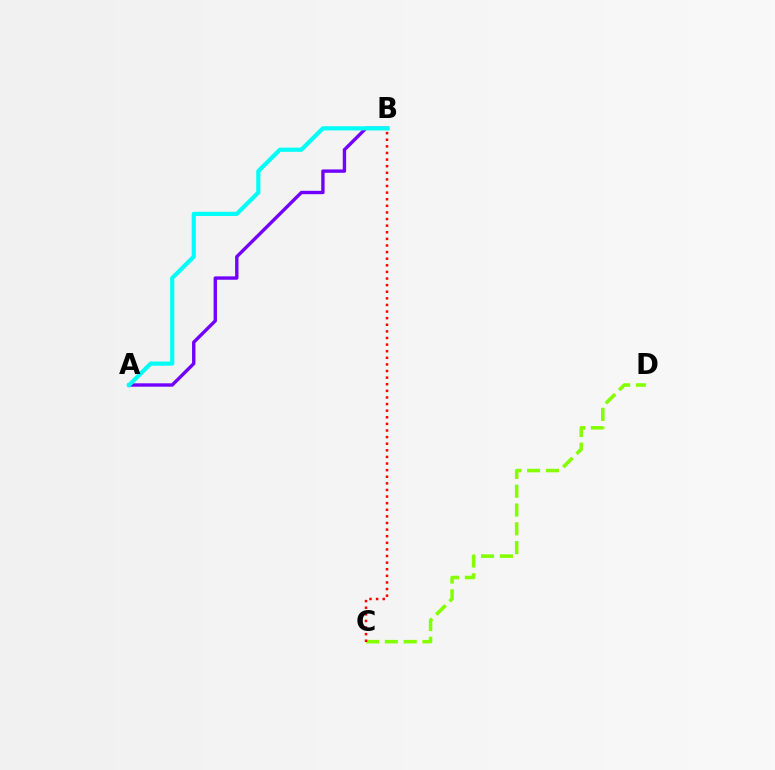{('A', 'B'): [{'color': '#7200ff', 'line_style': 'solid', 'thickness': 2.43}, {'color': '#00fff6', 'line_style': 'solid', 'thickness': 3.0}], ('C', 'D'): [{'color': '#84ff00', 'line_style': 'dashed', 'thickness': 2.55}], ('B', 'C'): [{'color': '#ff0000', 'line_style': 'dotted', 'thickness': 1.8}]}